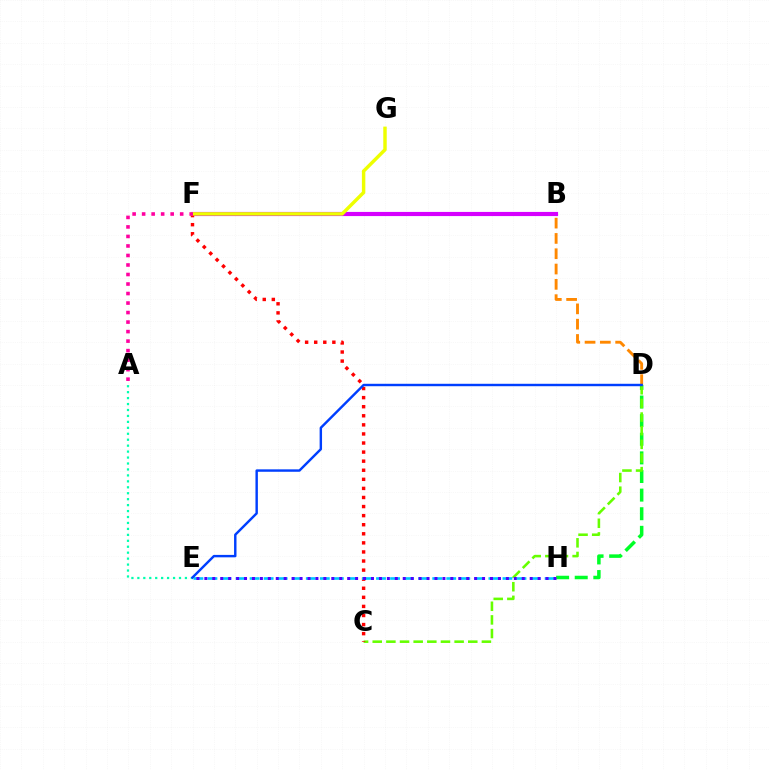{('A', 'E'): [{'color': '#00ffaf', 'line_style': 'dotted', 'thickness': 1.62}], ('B', 'F'): [{'color': '#d600ff', 'line_style': 'solid', 'thickness': 2.99}], ('D', 'H'): [{'color': '#00ff27', 'line_style': 'dashed', 'thickness': 2.53}], ('B', 'D'): [{'color': '#ff8800', 'line_style': 'dashed', 'thickness': 2.08}], ('C', 'D'): [{'color': '#66ff00', 'line_style': 'dashed', 'thickness': 1.85}], ('C', 'F'): [{'color': '#ff0000', 'line_style': 'dotted', 'thickness': 2.47}], ('E', 'H'): [{'color': '#00c7ff', 'line_style': 'dashed', 'thickness': 1.91}, {'color': '#4f00ff', 'line_style': 'dotted', 'thickness': 2.16}], ('D', 'E'): [{'color': '#003fff', 'line_style': 'solid', 'thickness': 1.75}], ('F', 'G'): [{'color': '#eeff00', 'line_style': 'solid', 'thickness': 2.48}], ('A', 'F'): [{'color': '#ff00a0', 'line_style': 'dotted', 'thickness': 2.59}]}